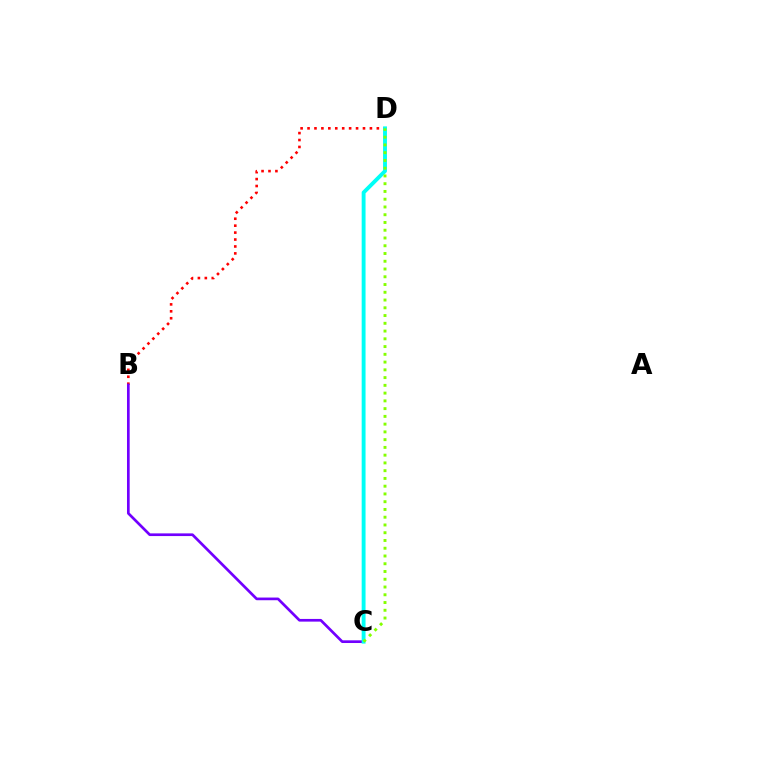{('B', 'D'): [{'color': '#ff0000', 'line_style': 'dotted', 'thickness': 1.88}], ('B', 'C'): [{'color': '#7200ff', 'line_style': 'solid', 'thickness': 1.93}], ('C', 'D'): [{'color': '#00fff6', 'line_style': 'solid', 'thickness': 2.79}, {'color': '#84ff00', 'line_style': 'dotted', 'thickness': 2.11}]}